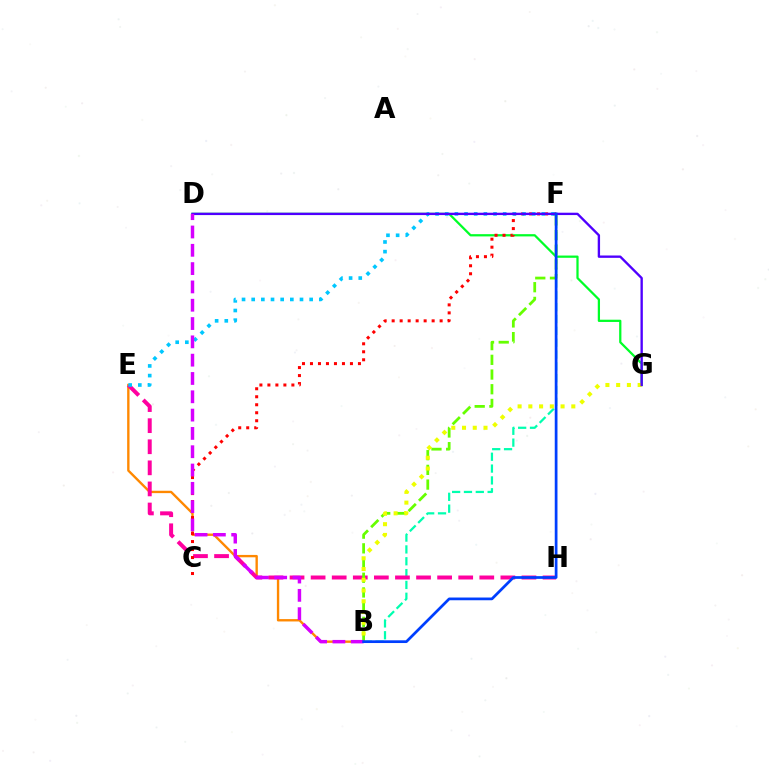{('B', 'F'): [{'color': '#00ffaf', 'line_style': 'dashed', 'thickness': 1.61}, {'color': '#66ff00', 'line_style': 'dashed', 'thickness': 2.0}, {'color': '#003fff', 'line_style': 'solid', 'thickness': 1.96}], ('B', 'E'): [{'color': '#ff8800', 'line_style': 'solid', 'thickness': 1.7}], ('E', 'H'): [{'color': '#ff00a0', 'line_style': 'dashed', 'thickness': 2.86}], ('D', 'G'): [{'color': '#00ff27', 'line_style': 'solid', 'thickness': 1.62}, {'color': '#4f00ff', 'line_style': 'solid', 'thickness': 1.69}], ('C', 'F'): [{'color': '#ff0000', 'line_style': 'dotted', 'thickness': 2.17}], ('E', 'F'): [{'color': '#00c7ff', 'line_style': 'dotted', 'thickness': 2.62}], ('B', 'G'): [{'color': '#eeff00', 'line_style': 'dotted', 'thickness': 2.92}], ('B', 'D'): [{'color': '#d600ff', 'line_style': 'dashed', 'thickness': 2.49}]}